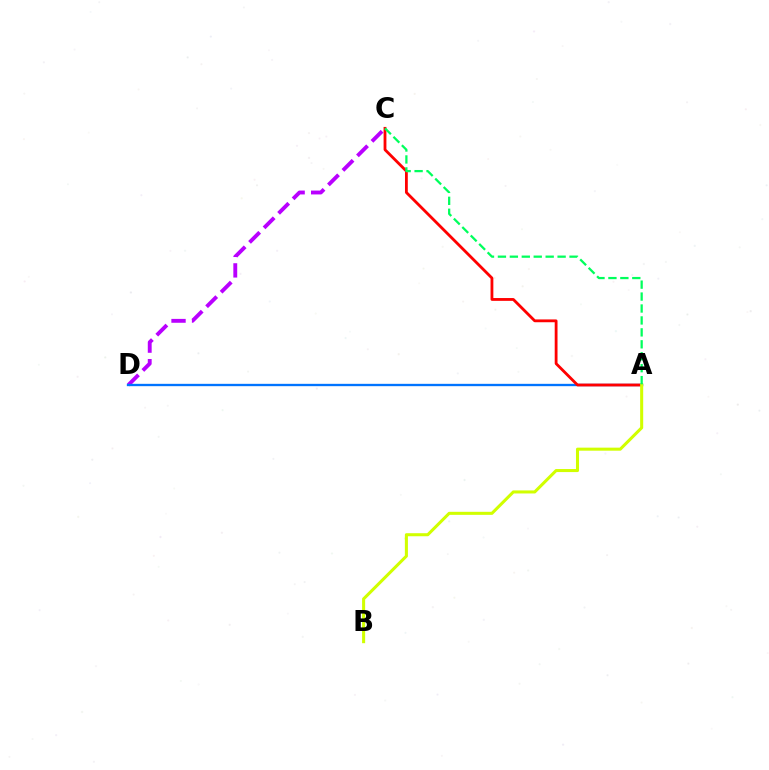{('C', 'D'): [{'color': '#b900ff', 'line_style': 'dashed', 'thickness': 2.79}], ('A', 'D'): [{'color': '#0074ff', 'line_style': 'solid', 'thickness': 1.68}], ('A', 'C'): [{'color': '#ff0000', 'line_style': 'solid', 'thickness': 2.02}, {'color': '#00ff5c', 'line_style': 'dashed', 'thickness': 1.62}], ('A', 'B'): [{'color': '#d1ff00', 'line_style': 'solid', 'thickness': 2.19}]}